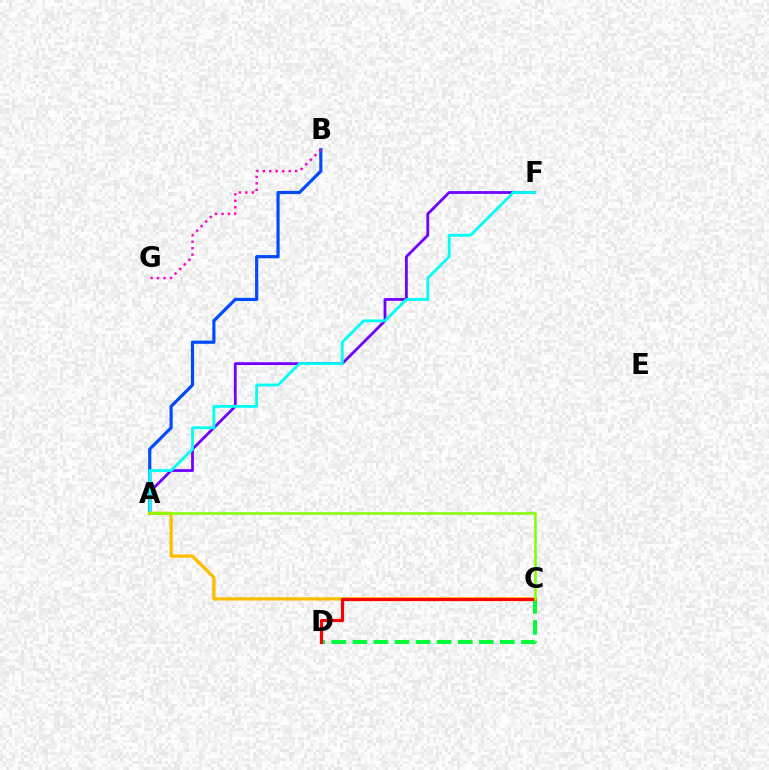{('A', 'B'): [{'color': '#004bff', 'line_style': 'solid', 'thickness': 2.28}], ('A', 'F'): [{'color': '#7200ff', 'line_style': 'solid', 'thickness': 2.0}, {'color': '#00fff6', 'line_style': 'solid', 'thickness': 2.02}], ('C', 'D'): [{'color': '#00ff39', 'line_style': 'dashed', 'thickness': 2.86}, {'color': '#ff0000', 'line_style': 'solid', 'thickness': 2.29}], ('A', 'C'): [{'color': '#ffbd00', 'line_style': 'solid', 'thickness': 2.38}, {'color': '#84ff00', 'line_style': 'solid', 'thickness': 1.83}], ('B', 'G'): [{'color': '#ff00cf', 'line_style': 'dotted', 'thickness': 1.76}]}